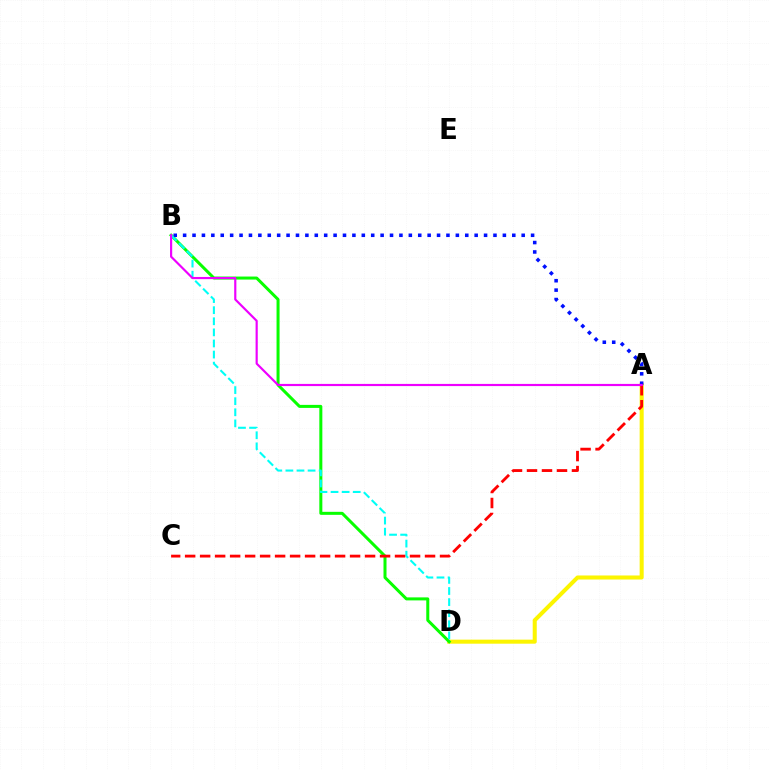{('A', 'D'): [{'color': '#fcf500', 'line_style': 'solid', 'thickness': 2.91}], ('B', 'D'): [{'color': '#08ff00', 'line_style': 'solid', 'thickness': 2.17}, {'color': '#00fff6', 'line_style': 'dashed', 'thickness': 1.51}], ('A', 'B'): [{'color': '#0010ff', 'line_style': 'dotted', 'thickness': 2.56}, {'color': '#ee00ff', 'line_style': 'solid', 'thickness': 1.56}], ('A', 'C'): [{'color': '#ff0000', 'line_style': 'dashed', 'thickness': 2.04}]}